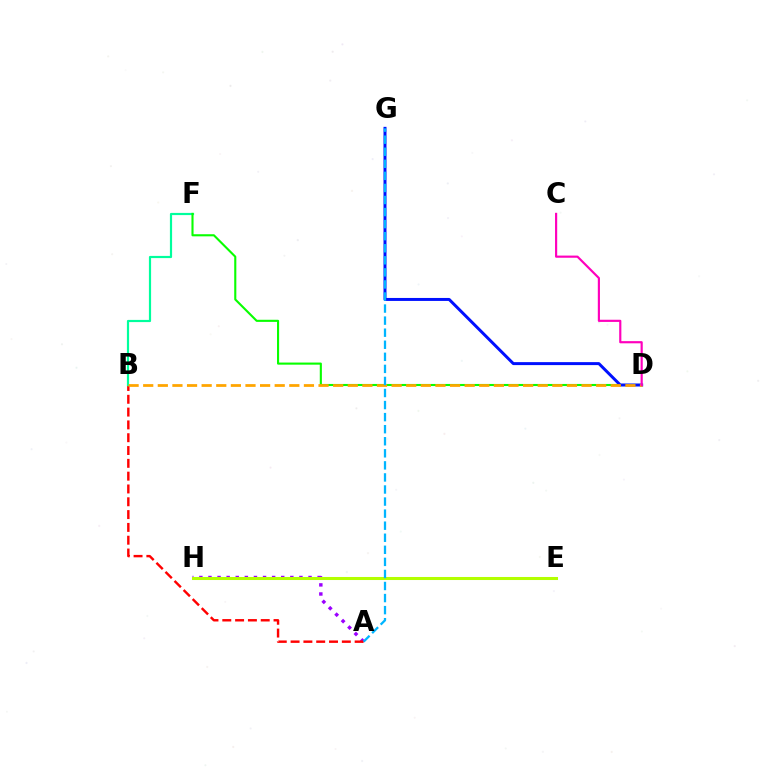{('A', 'H'): [{'color': '#9b00ff', 'line_style': 'dotted', 'thickness': 2.47}], ('A', 'B'): [{'color': '#ff0000', 'line_style': 'dashed', 'thickness': 1.74}], ('E', 'H'): [{'color': '#b3ff00', 'line_style': 'solid', 'thickness': 2.2}], ('B', 'F'): [{'color': '#00ff9d', 'line_style': 'solid', 'thickness': 1.57}], ('D', 'F'): [{'color': '#08ff00', 'line_style': 'solid', 'thickness': 1.52}], ('D', 'G'): [{'color': '#0010ff', 'line_style': 'solid', 'thickness': 2.14}], ('B', 'D'): [{'color': '#ffa500', 'line_style': 'dashed', 'thickness': 1.98}], ('A', 'G'): [{'color': '#00b5ff', 'line_style': 'dashed', 'thickness': 1.64}], ('C', 'D'): [{'color': '#ff00bd', 'line_style': 'solid', 'thickness': 1.56}]}